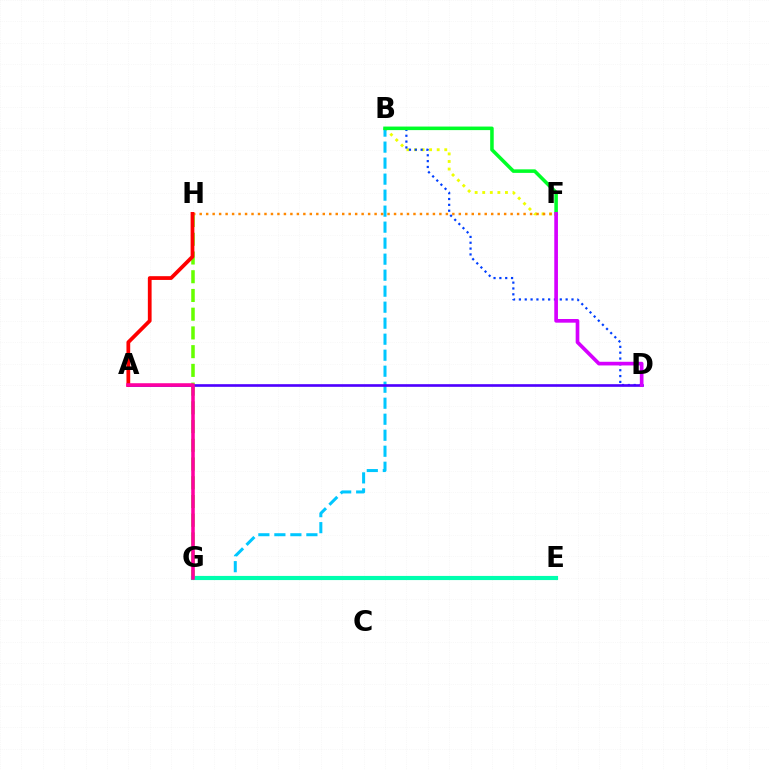{('B', 'F'): [{'color': '#eeff00', 'line_style': 'dotted', 'thickness': 2.06}, {'color': '#00ff27', 'line_style': 'solid', 'thickness': 2.55}], ('B', 'D'): [{'color': '#003fff', 'line_style': 'dotted', 'thickness': 1.59}], ('G', 'H'): [{'color': '#66ff00', 'line_style': 'dashed', 'thickness': 2.54}], ('B', 'G'): [{'color': '#00c7ff', 'line_style': 'dashed', 'thickness': 2.17}], ('A', 'D'): [{'color': '#4f00ff', 'line_style': 'solid', 'thickness': 1.91}], ('E', 'G'): [{'color': '#00ffaf', 'line_style': 'solid', 'thickness': 2.98}], ('D', 'F'): [{'color': '#d600ff', 'line_style': 'solid', 'thickness': 2.64}], ('F', 'H'): [{'color': '#ff8800', 'line_style': 'dotted', 'thickness': 1.76}], ('A', 'H'): [{'color': '#ff0000', 'line_style': 'solid', 'thickness': 2.71}], ('A', 'G'): [{'color': '#ff00a0', 'line_style': 'solid', 'thickness': 2.56}]}